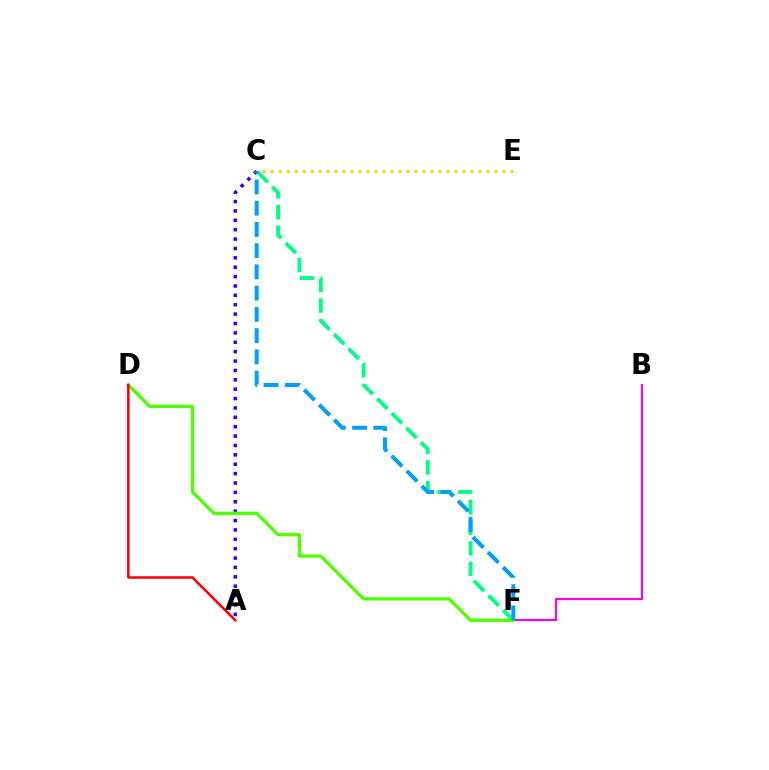{('C', 'F'): [{'color': '#00ff86', 'line_style': 'dashed', 'thickness': 2.8}, {'color': '#009eff', 'line_style': 'dashed', 'thickness': 2.89}], ('A', 'C'): [{'color': '#3700ff', 'line_style': 'dotted', 'thickness': 2.55}], ('B', 'F'): [{'color': '#ff00ed', 'line_style': 'solid', 'thickness': 1.56}], ('C', 'E'): [{'color': '#ffd500', 'line_style': 'dotted', 'thickness': 2.17}], ('D', 'F'): [{'color': '#4fff00', 'line_style': 'solid', 'thickness': 2.37}], ('A', 'D'): [{'color': '#ff0000', 'line_style': 'solid', 'thickness': 1.83}]}